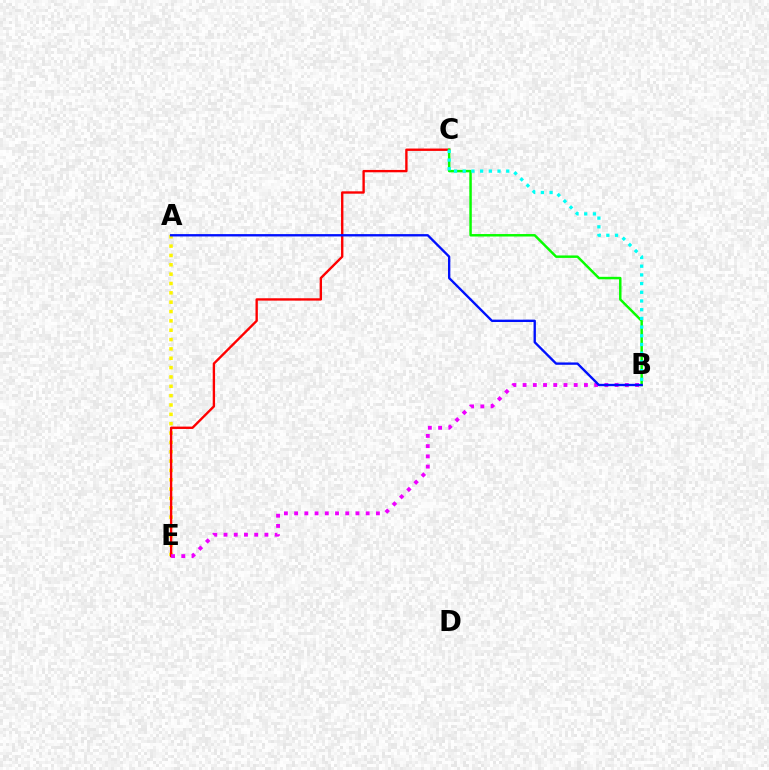{('A', 'E'): [{'color': '#fcf500', 'line_style': 'dotted', 'thickness': 2.54}], ('C', 'E'): [{'color': '#ff0000', 'line_style': 'solid', 'thickness': 1.7}], ('B', 'E'): [{'color': '#ee00ff', 'line_style': 'dotted', 'thickness': 2.78}], ('B', 'C'): [{'color': '#08ff00', 'line_style': 'solid', 'thickness': 1.78}, {'color': '#00fff6', 'line_style': 'dotted', 'thickness': 2.36}], ('A', 'B'): [{'color': '#0010ff', 'line_style': 'solid', 'thickness': 1.69}]}